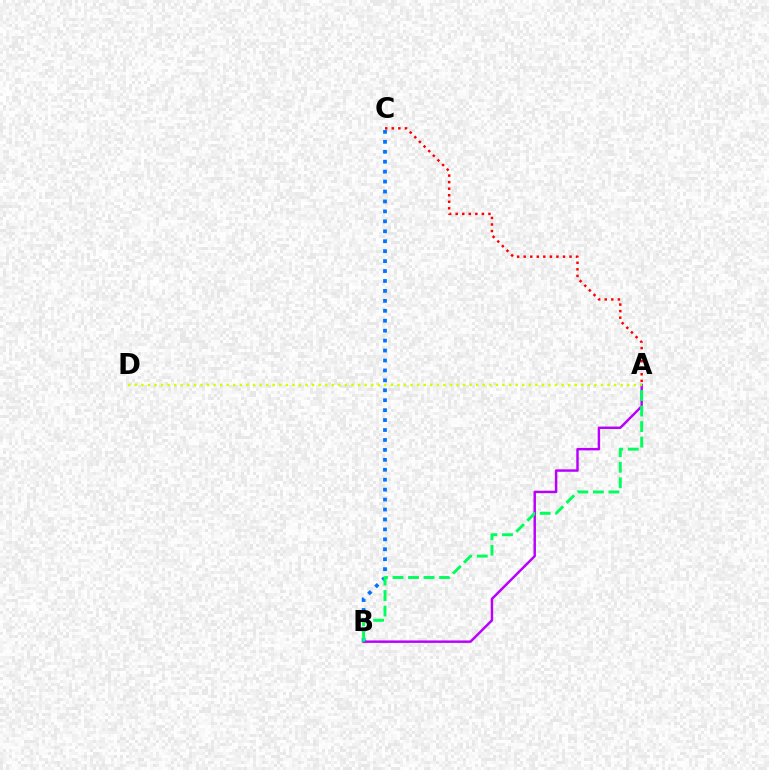{('A', 'B'): [{'color': '#b900ff', 'line_style': 'solid', 'thickness': 1.77}, {'color': '#00ff5c', 'line_style': 'dashed', 'thickness': 2.11}], ('A', 'C'): [{'color': '#ff0000', 'line_style': 'dotted', 'thickness': 1.78}], ('B', 'C'): [{'color': '#0074ff', 'line_style': 'dotted', 'thickness': 2.7}], ('A', 'D'): [{'color': '#d1ff00', 'line_style': 'dotted', 'thickness': 1.78}]}